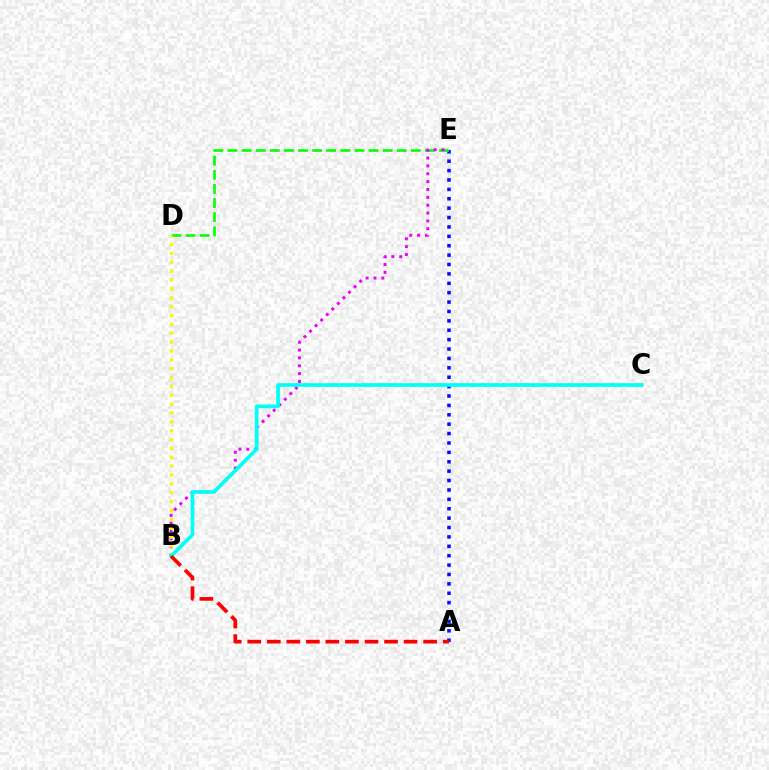{('A', 'E'): [{'color': '#0010ff', 'line_style': 'dotted', 'thickness': 2.55}], ('D', 'E'): [{'color': '#08ff00', 'line_style': 'dashed', 'thickness': 1.92}], ('B', 'E'): [{'color': '#ee00ff', 'line_style': 'dotted', 'thickness': 2.13}], ('B', 'D'): [{'color': '#fcf500', 'line_style': 'dotted', 'thickness': 2.41}], ('B', 'C'): [{'color': '#00fff6', 'line_style': 'solid', 'thickness': 2.64}], ('A', 'B'): [{'color': '#ff0000', 'line_style': 'dashed', 'thickness': 2.65}]}